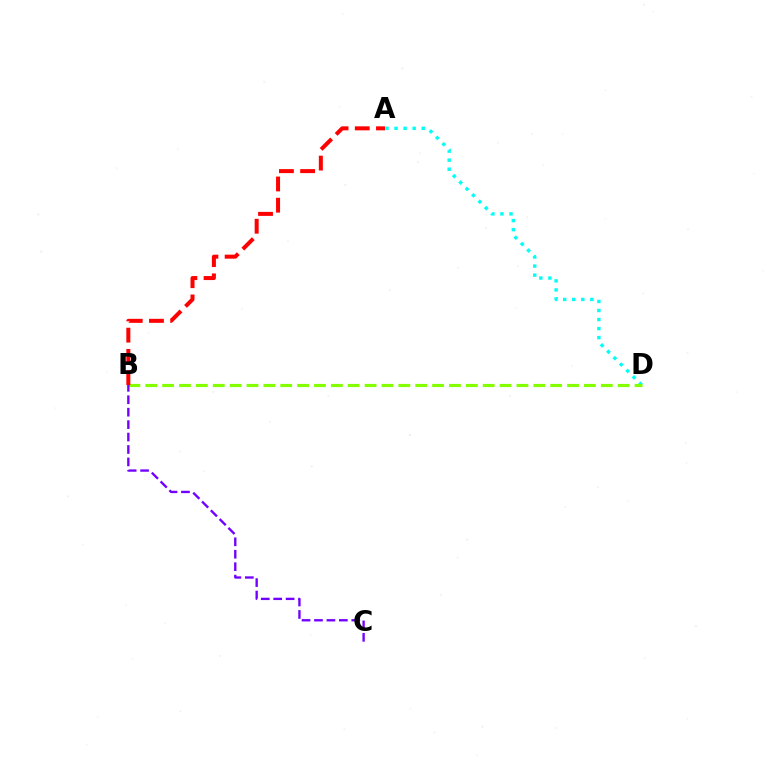{('A', 'D'): [{'color': '#00fff6', 'line_style': 'dotted', 'thickness': 2.46}], ('B', 'D'): [{'color': '#84ff00', 'line_style': 'dashed', 'thickness': 2.29}], ('A', 'B'): [{'color': '#ff0000', 'line_style': 'dashed', 'thickness': 2.88}], ('B', 'C'): [{'color': '#7200ff', 'line_style': 'dashed', 'thickness': 1.69}]}